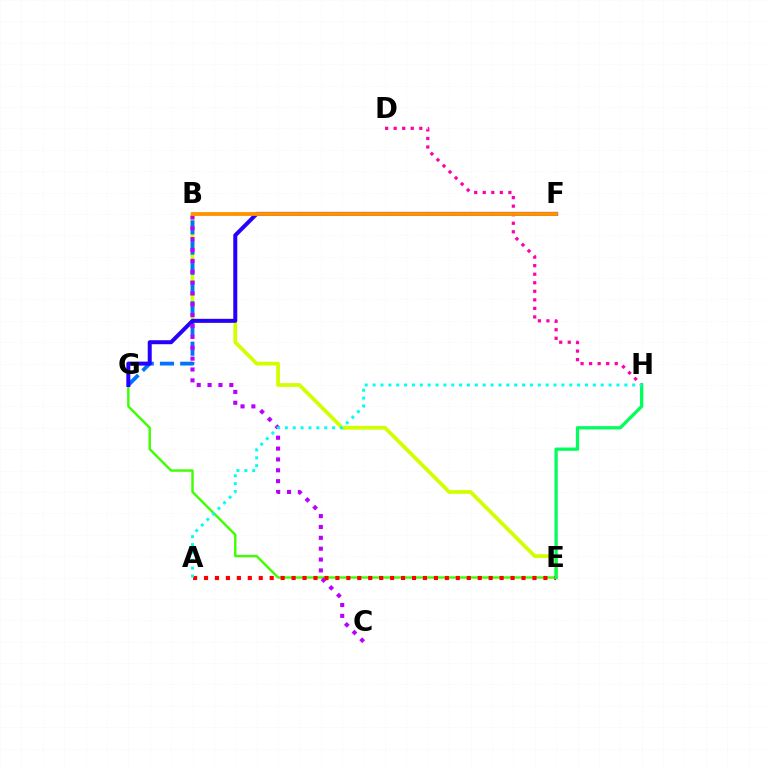{('D', 'H'): [{'color': '#ff00ac', 'line_style': 'dotted', 'thickness': 2.32}], ('B', 'E'): [{'color': '#d1ff00', 'line_style': 'solid', 'thickness': 2.69}], ('B', 'G'): [{'color': '#0074ff', 'line_style': 'dashed', 'thickness': 2.75}], ('E', 'G'): [{'color': '#3dff00', 'line_style': 'solid', 'thickness': 1.73}], ('F', 'G'): [{'color': '#2500ff', 'line_style': 'solid', 'thickness': 2.87}], ('B', 'C'): [{'color': '#b900ff', 'line_style': 'dotted', 'thickness': 2.95}], ('B', 'F'): [{'color': '#ff9400', 'line_style': 'solid', 'thickness': 2.76}], ('A', 'E'): [{'color': '#ff0000', 'line_style': 'dotted', 'thickness': 2.97}], ('E', 'H'): [{'color': '#00ff5c', 'line_style': 'solid', 'thickness': 2.36}], ('A', 'H'): [{'color': '#00fff6', 'line_style': 'dotted', 'thickness': 2.14}]}